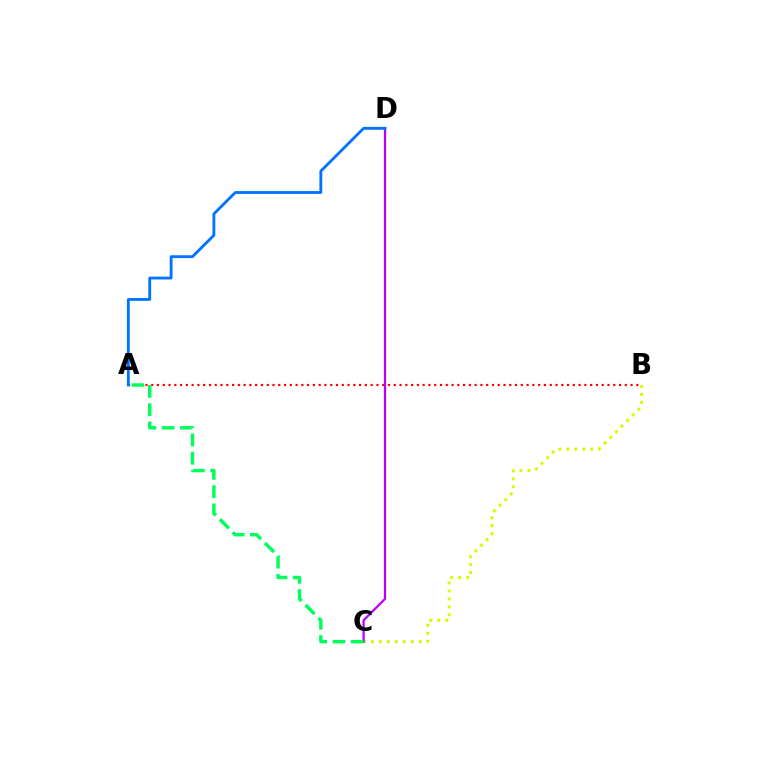{('B', 'C'): [{'color': '#d1ff00', 'line_style': 'dotted', 'thickness': 2.16}], ('A', 'B'): [{'color': '#ff0000', 'line_style': 'dotted', 'thickness': 1.57}], ('C', 'D'): [{'color': '#b900ff', 'line_style': 'solid', 'thickness': 1.63}], ('A', 'C'): [{'color': '#00ff5c', 'line_style': 'dashed', 'thickness': 2.48}], ('A', 'D'): [{'color': '#0074ff', 'line_style': 'solid', 'thickness': 2.05}]}